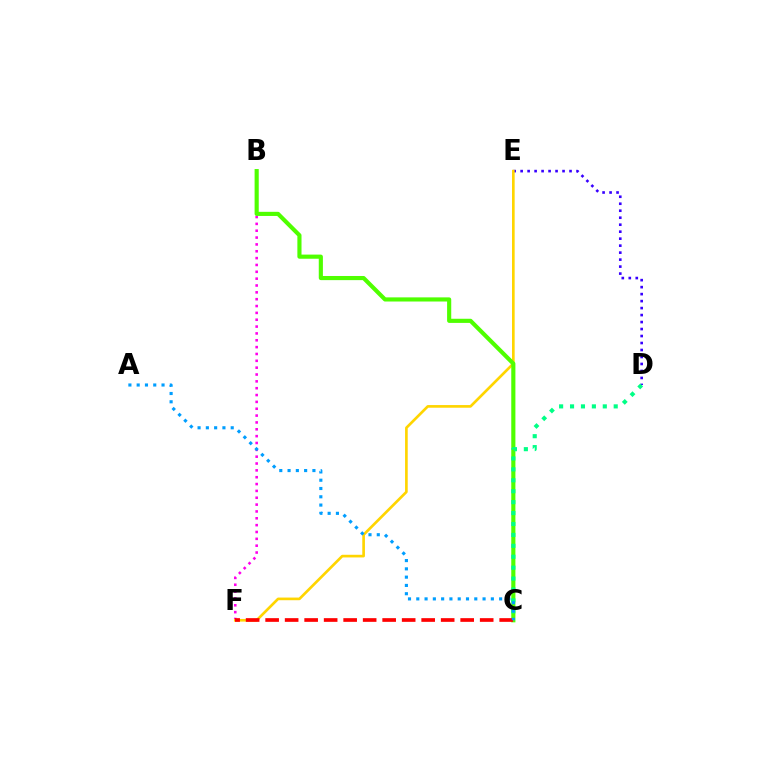{('D', 'E'): [{'color': '#3700ff', 'line_style': 'dotted', 'thickness': 1.9}], ('B', 'F'): [{'color': '#ff00ed', 'line_style': 'dotted', 'thickness': 1.86}], ('E', 'F'): [{'color': '#ffd500', 'line_style': 'solid', 'thickness': 1.91}], ('B', 'C'): [{'color': '#4fff00', 'line_style': 'solid', 'thickness': 2.98}], ('C', 'D'): [{'color': '#00ff86', 'line_style': 'dotted', 'thickness': 2.97}], ('C', 'F'): [{'color': '#ff0000', 'line_style': 'dashed', 'thickness': 2.65}], ('A', 'C'): [{'color': '#009eff', 'line_style': 'dotted', 'thickness': 2.25}]}